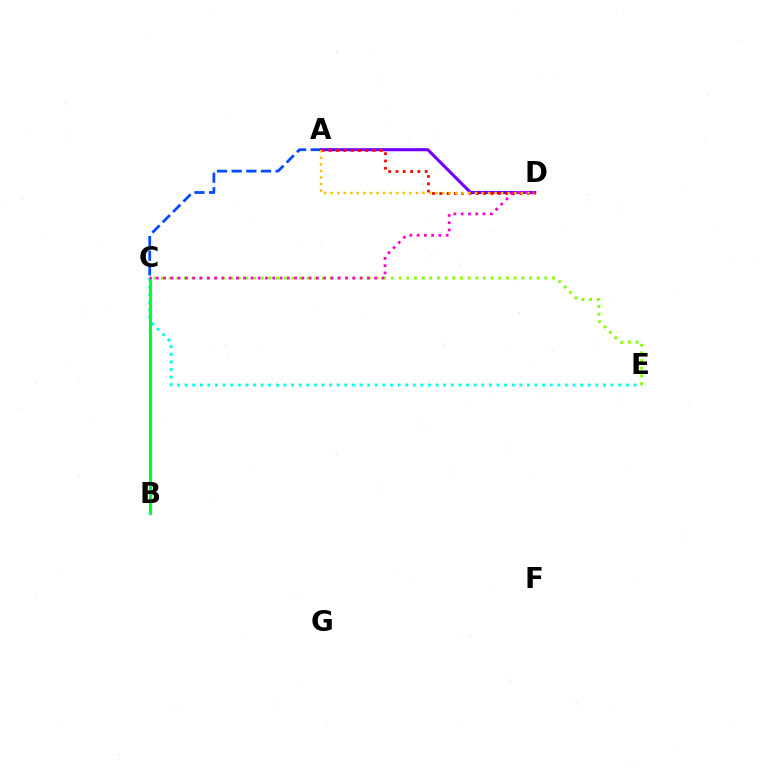{('C', 'E'): [{'color': '#00fff6', 'line_style': 'dotted', 'thickness': 2.07}, {'color': '#84ff00', 'line_style': 'dotted', 'thickness': 2.08}], ('A', 'C'): [{'color': '#004bff', 'line_style': 'dashed', 'thickness': 1.99}], ('B', 'C'): [{'color': '#00ff39', 'line_style': 'solid', 'thickness': 2.28}], ('A', 'D'): [{'color': '#7200ff', 'line_style': 'solid', 'thickness': 2.22}, {'color': '#ff0000', 'line_style': 'dotted', 'thickness': 1.99}, {'color': '#ffbd00', 'line_style': 'dotted', 'thickness': 1.78}], ('C', 'D'): [{'color': '#ff00cf', 'line_style': 'dotted', 'thickness': 1.98}]}